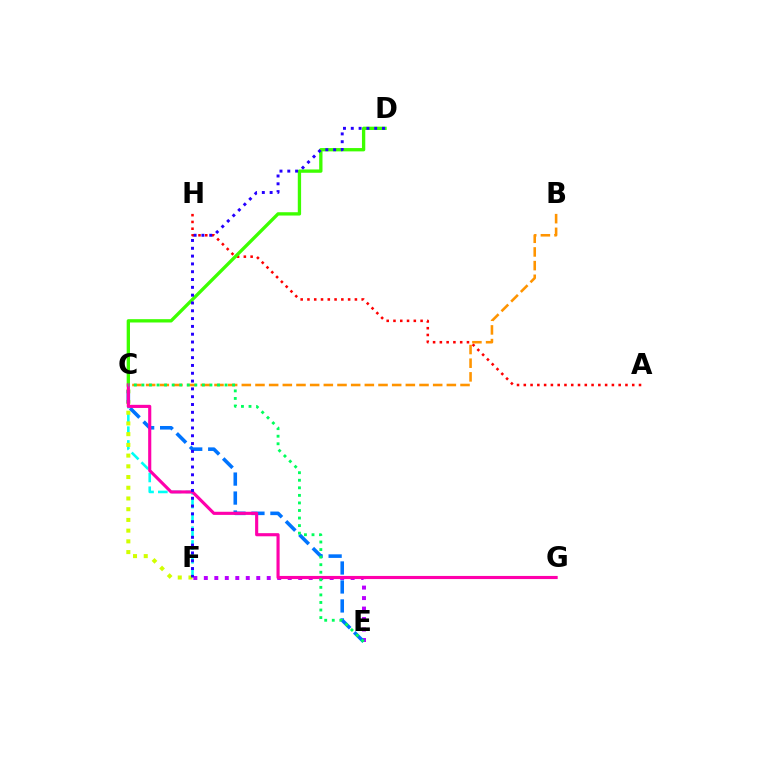{('A', 'H'): [{'color': '#ff0000', 'line_style': 'dotted', 'thickness': 1.84}], ('C', 'D'): [{'color': '#3dff00', 'line_style': 'solid', 'thickness': 2.39}], ('B', 'C'): [{'color': '#ff9400', 'line_style': 'dashed', 'thickness': 1.86}], ('E', 'F'): [{'color': '#b900ff', 'line_style': 'dotted', 'thickness': 2.85}], ('C', 'F'): [{'color': '#00fff6', 'line_style': 'dashed', 'thickness': 1.87}, {'color': '#d1ff00', 'line_style': 'dotted', 'thickness': 2.91}], ('C', 'E'): [{'color': '#0074ff', 'line_style': 'dashed', 'thickness': 2.58}, {'color': '#00ff5c', 'line_style': 'dotted', 'thickness': 2.05}], ('C', 'G'): [{'color': '#ff00ac', 'line_style': 'solid', 'thickness': 2.25}], ('D', 'F'): [{'color': '#2500ff', 'line_style': 'dotted', 'thickness': 2.12}]}